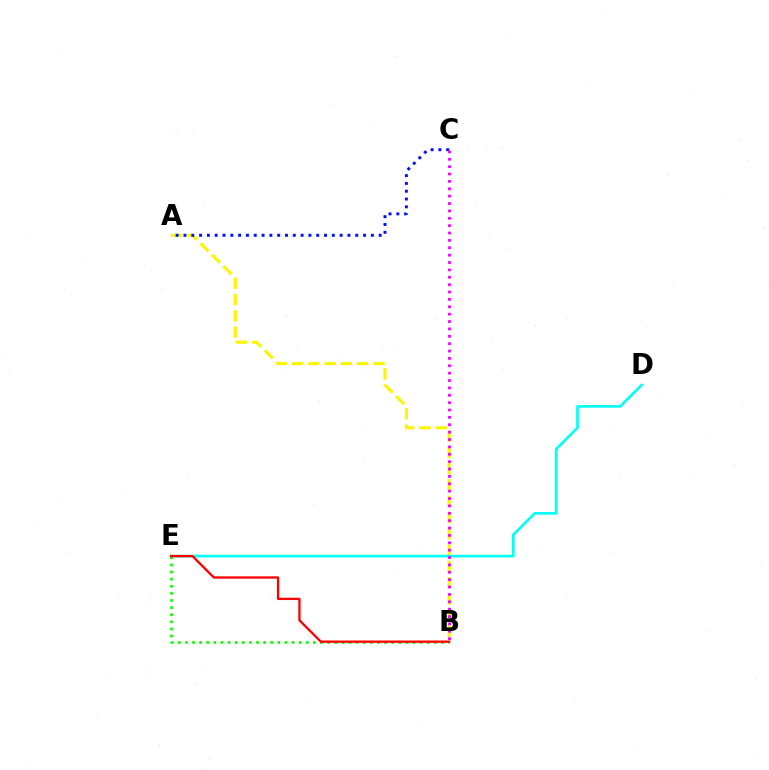{('A', 'B'): [{'color': '#fcf500', 'line_style': 'dashed', 'thickness': 2.21}], ('D', 'E'): [{'color': '#00fff6', 'line_style': 'solid', 'thickness': 1.91}], ('B', 'E'): [{'color': '#08ff00', 'line_style': 'dotted', 'thickness': 1.93}, {'color': '#ff0000', 'line_style': 'solid', 'thickness': 1.66}], ('A', 'C'): [{'color': '#0010ff', 'line_style': 'dotted', 'thickness': 2.12}], ('B', 'C'): [{'color': '#ee00ff', 'line_style': 'dotted', 'thickness': 2.0}]}